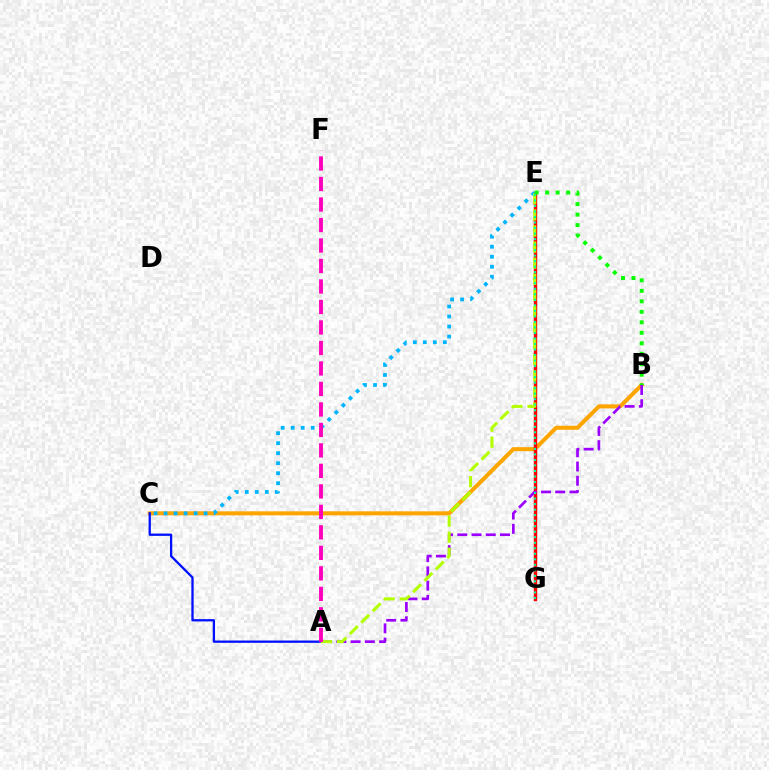{('B', 'C'): [{'color': '#ffa500', 'line_style': 'solid', 'thickness': 2.91}], ('A', 'C'): [{'color': '#0010ff', 'line_style': 'solid', 'thickness': 1.66}], ('E', 'G'): [{'color': '#ff0000', 'line_style': 'solid', 'thickness': 2.46}, {'color': '#00ff9d', 'line_style': 'dotted', 'thickness': 1.5}], ('C', 'E'): [{'color': '#00b5ff', 'line_style': 'dotted', 'thickness': 2.72}], ('A', 'B'): [{'color': '#9b00ff', 'line_style': 'dashed', 'thickness': 1.93}], ('A', 'E'): [{'color': '#b3ff00', 'line_style': 'dashed', 'thickness': 2.19}], ('A', 'F'): [{'color': '#ff00bd', 'line_style': 'dashed', 'thickness': 2.78}], ('B', 'E'): [{'color': '#08ff00', 'line_style': 'dotted', 'thickness': 2.85}]}